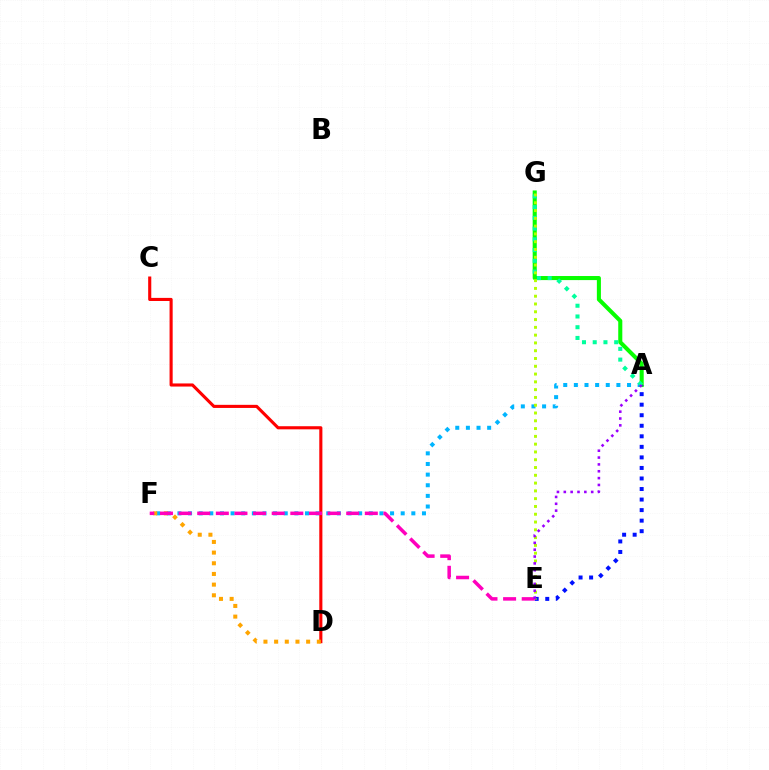{('A', 'F'): [{'color': '#00b5ff', 'line_style': 'dotted', 'thickness': 2.89}], ('A', 'G'): [{'color': '#08ff00', 'line_style': 'solid', 'thickness': 2.93}, {'color': '#00ff9d', 'line_style': 'dotted', 'thickness': 2.92}], ('A', 'E'): [{'color': '#0010ff', 'line_style': 'dotted', 'thickness': 2.86}, {'color': '#9b00ff', 'line_style': 'dotted', 'thickness': 1.86}], ('C', 'D'): [{'color': '#ff0000', 'line_style': 'solid', 'thickness': 2.24}], ('D', 'F'): [{'color': '#ffa500', 'line_style': 'dotted', 'thickness': 2.9}], ('E', 'G'): [{'color': '#b3ff00', 'line_style': 'dotted', 'thickness': 2.12}], ('E', 'F'): [{'color': '#ff00bd', 'line_style': 'dashed', 'thickness': 2.53}]}